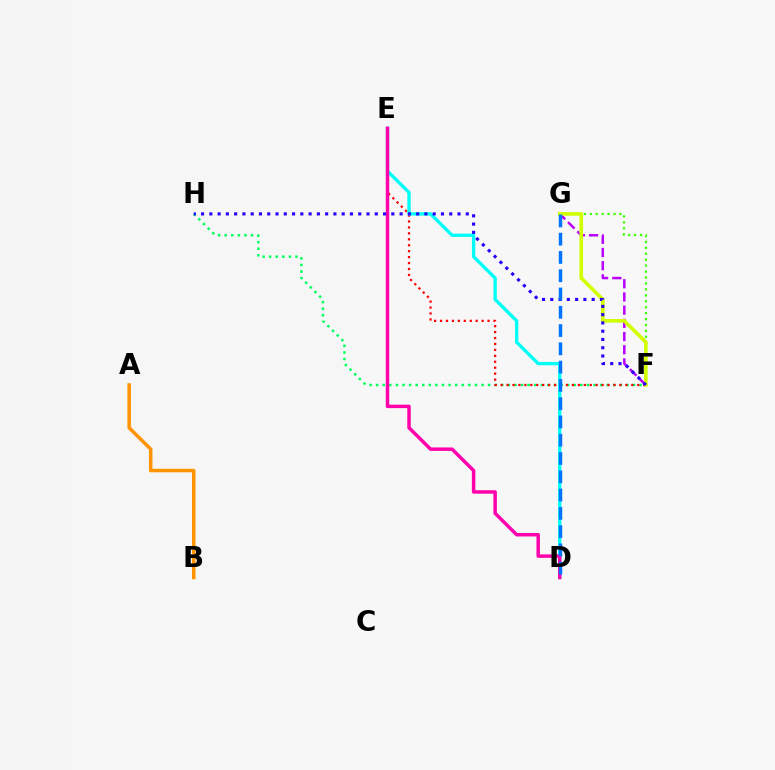{('F', 'G'): [{'color': '#3dff00', 'line_style': 'dotted', 'thickness': 1.61}, {'color': '#b900ff', 'line_style': 'dashed', 'thickness': 1.79}, {'color': '#d1ff00', 'line_style': 'solid', 'thickness': 2.61}], ('A', 'B'): [{'color': '#ff9400', 'line_style': 'solid', 'thickness': 2.53}], ('F', 'H'): [{'color': '#00ff5c', 'line_style': 'dotted', 'thickness': 1.79}, {'color': '#2500ff', 'line_style': 'dotted', 'thickness': 2.25}], ('E', 'F'): [{'color': '#ff0000', 'line_style': 'dotted', 'thickness': 1.61}], ('D', 'E'): [{'color': '#00fff6', 'line_style': 'solid', 'thickness': 2.4}, {'color': '#ff00ac', 'line_style': 'solid', 'thickness': 2.5}], ('D', 'G'): [{'color': '#0074ff', 'line_style': 'dashed', 'thickness': 2.48}]}